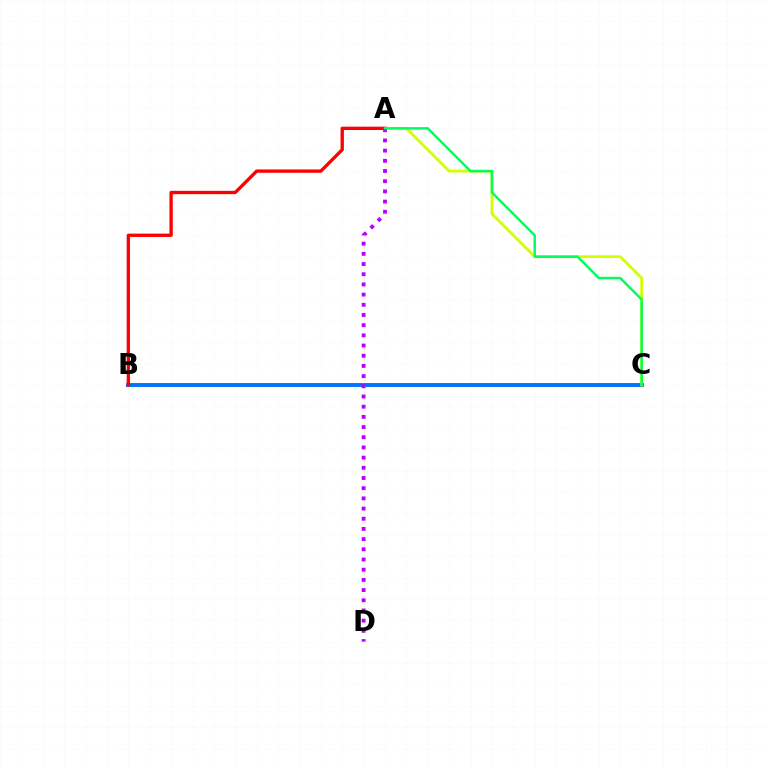{('B', 'C'): [{'color': '#0074ff', 'line_style': 'solid', 'thickness': 2.8}], ('A', 'C'): [{'color': '#d1ff00', 'line_style': 'solid', 'thickness': 2.0}, {'color': '#00ff5c', 'line_style': 'solid', 'thickness': 1.77}], ('A', 'D'): [{'color': '#b900ff', 'line_style': 'dotted', 'thickness': 2.77}], ('A', 'B'): [{'color': '#ff0000', 'line_style': 'solid', 'thickness': 2.4}]}